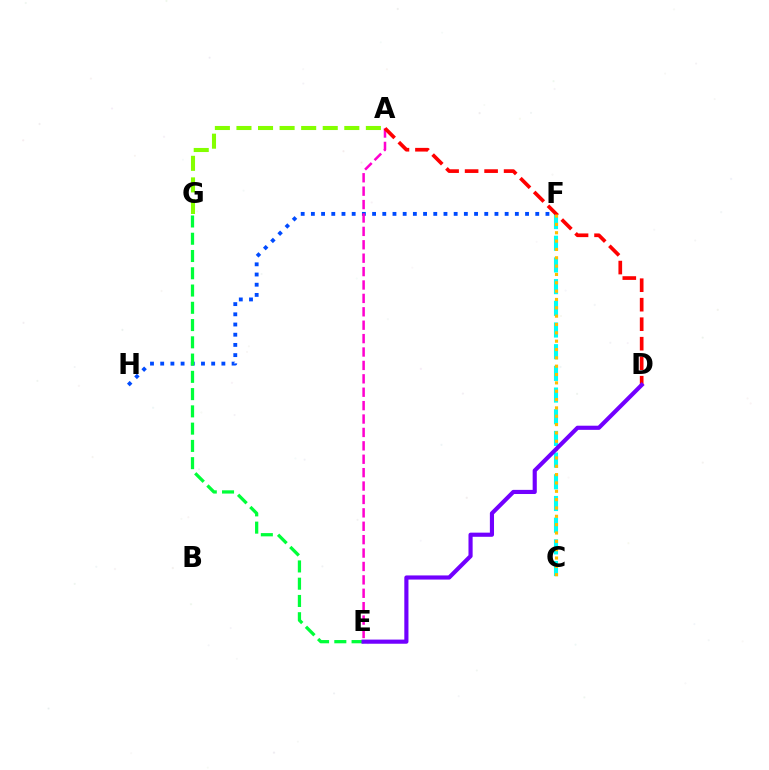{('F', 'H'): [{'color': '#004bff', 'line_style': 'dotted', 'thickness': 2.77}], ('A', 'E'): [{'color': '#ff00cf', 'line_style': 'dashed', 'thickness': 1.82}], ('C', 'F'): [{'color': '#00fff6', 'line_style': 'dashed', 'thickness': 2.95}, {'color': '#ffbd00', 'line_style': 'dotted', 'thickness': 2.27}], ('A', 'D'): [{'color': '#ff0000', 'line_style': 'dashed', 'thickness': 2.65}], ('E', 'G'): [{'color': '#00ff39', 'line_style': 'dashed', 'thickness': 2.35}], ('A', 'G'): [{'color': '#84ff00', 'line_style': 'dashed', 'thickness': 2.93}], ('D', 'E'): [{'color': '#7200ff', 'line_style': 'solid', 'thickness': 2.98}]}